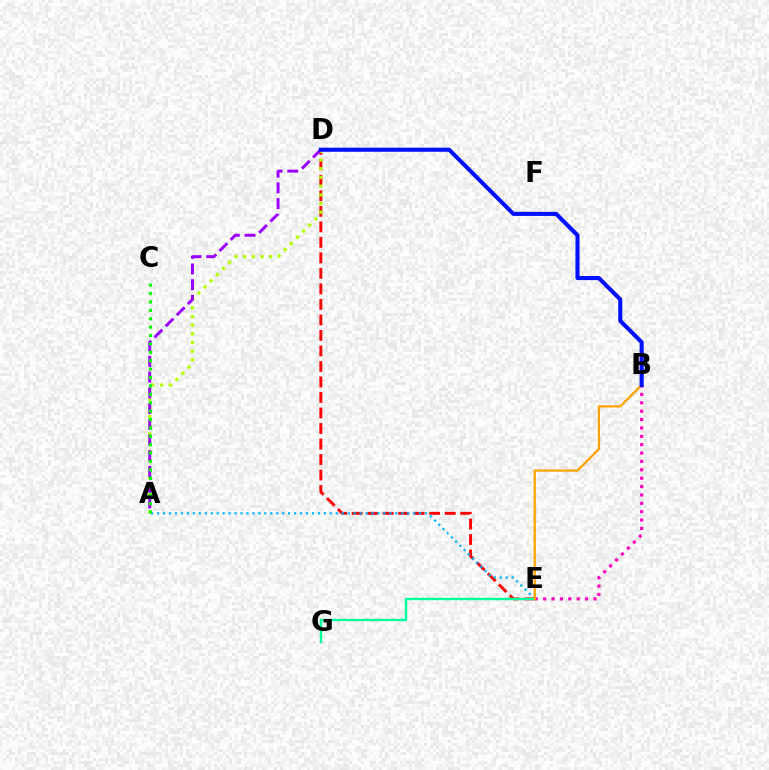{('D', 'E'): [{'color': '#ff0000', 'line_style': 'dashed', 'thickness': 2.11}], ('A', 'E'): [{'color': '#00b5ff', 'line_style': 'dotted', 'thickness': 1.62}], ('E', 'G'): [{'color': '#00ff9d', 'line_style': 'solid', 'thickness': 1.73}], ('B', 'E'): [{'color': '#ff00bd', 'line_style': 'dotted', 'thickness': 2.28}, {'color': '#ffa500', 'line_style': 'solid', 'thickness': 1.65}], ('A', 'D'): [{'color': '#b3ff00', 'line_style': 'dotted', 'thickness': 2.36}, {'color': '#9b00ff', 'line_style': 'dashed', 'thickness': 2.14}], ('B', 'D'): [{'color': '#0010ff', 'line_style': 'solid', 'thickness': 2.94}], ('A', 'C'): [{'color': '#08ff00', 'line_style': 'dotted', 'thickness': 2.28}]}